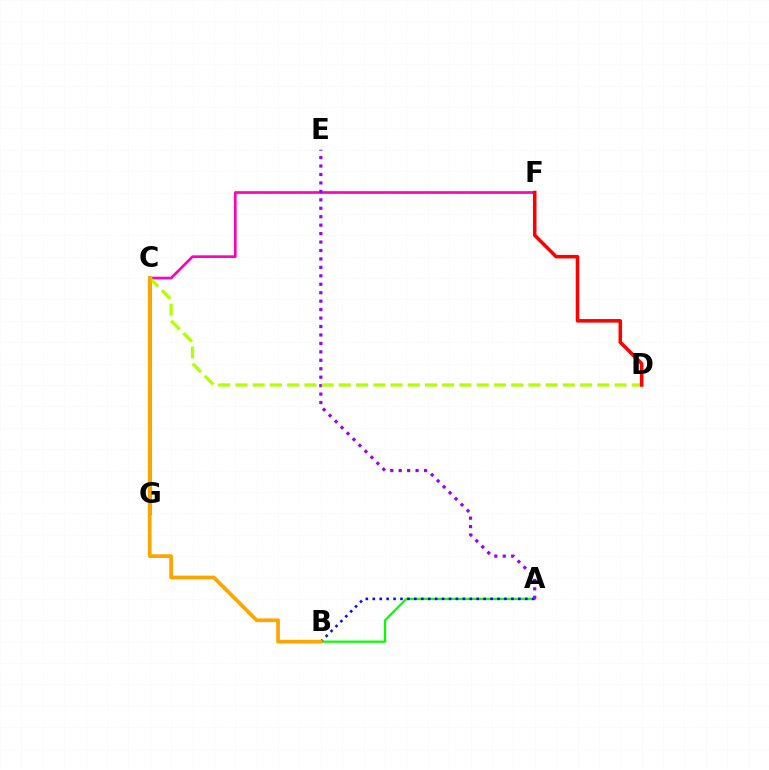{('A', 'B'): [{'color': '#08ff00', 'line_style': 'solid', 'thickness': 1.62}, {'color': '#0010ff', 'line_style': 'dotted', 'thickness': 1.88}], ('C', 'G'): [{'color': '#00b5ff', 'line_style': 'solid', 'thickness': 1.52}, {'color': '#00ff9d', 'line_style': 'solid', 'thickness': 2.26}], ('C', 'F'): [{'color': '#ff00bd', 'line_style': 'solid', 'thickness': 1.93}], ('A', 'E'): [{'color': '#9b00ff', 'line_style': 'dotted', 'thickness': 2.29}], ('C', 'D'): [{'color': '#b3ff00', 'line_style': 'dashed', 'thickness': 2.34}], ('B', 'C'): [{'color': '#ffa500', 'line_style': 'solid', 'thickness': 2.66}], ('D', 'F'): [{'color': '#ff0000', 'line_style': 'solid', 'thickness': 2.55}]}